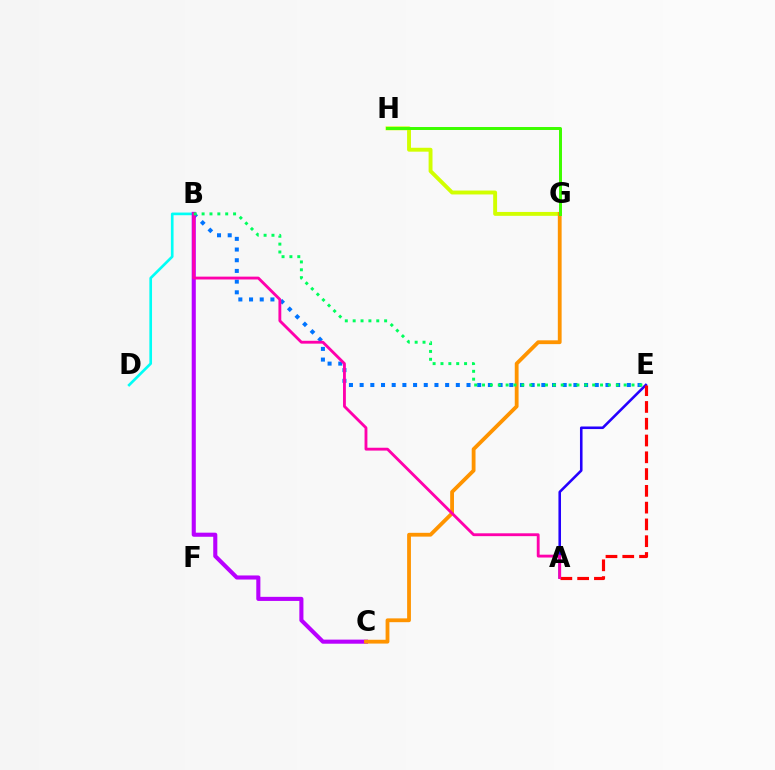{('B', 'E'): [{'color': '#0074ff', 'line_style': 'dotted', 'thickness': 2.9}, {'color': '#00ff5c', 'line_style': 'dotted', 'thickness': 2.14}], ('B', 'D'): [{'color': '#00fff6', 'line_style': 'solid', 'thickness': 1.92}], ('A', 'E'): [{'color': '#2500ff', 'line_style': 'solid', 'thickness': 1.85}, {'color': '#ff0000', 'line_style': 'dashed', 'thickness': 2.28}], ('B', 'C'): [{'color': '#b900ff', 'line_style': 'solid', 'thickness': 2.94}], ('G', 'H'): [{'color': '#d1ff00', 'line_style': 'solid', 'thickness': 2.81}, {'color': '#3dff00', 'line_style': 'solid', 'thickness': 2.14}], ('C', 'G'): [{'color': '#ff9400', 'line_style': 'solid', 'thickness': 2.74}], ('A', 'B'): [{'color': '#ff00ac', 'line_style': 'solid', 'thickness': 2.05}]}